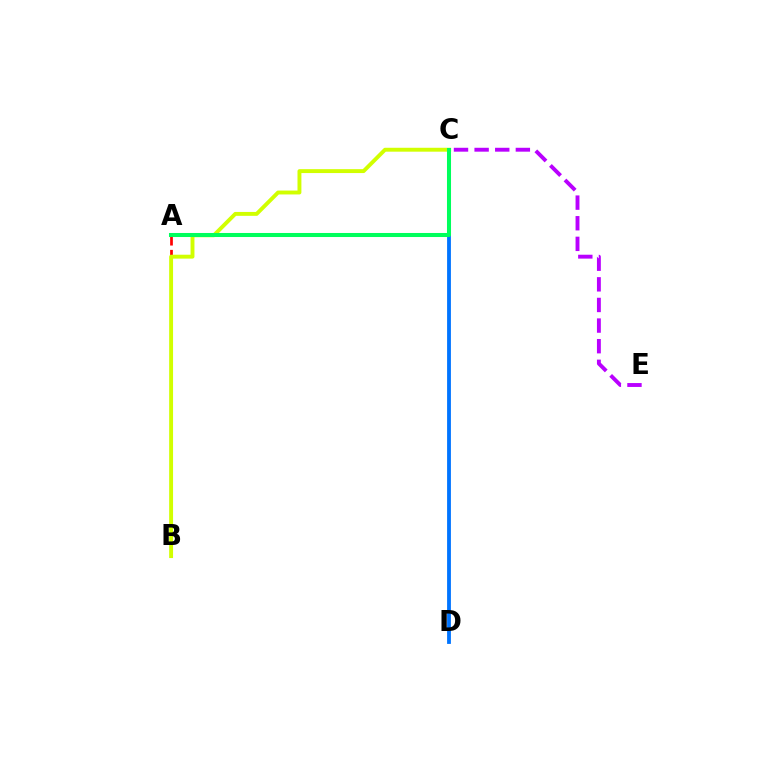{('A', 'B'): [{'color': '#ff0000', 'line_style': 'dashed', 'thickness': 1.95}], ('B', 'C'): [{'color': '#d1ff00', 'line_style': 'solid', 'thickness': 2.81}], ('C', 'D'): [{'color': '#0074ff', 'line_style': 'solid', 'thickness': 2.75}], ('C', 'E'): [{'color': '#b900ff', 'line_style': 'dashed', 'thickness': 2.8}], ('A', 'C'): [{'color': '#00ff5c', 'line_style': 'solid', 'thickness': 2.91}]}